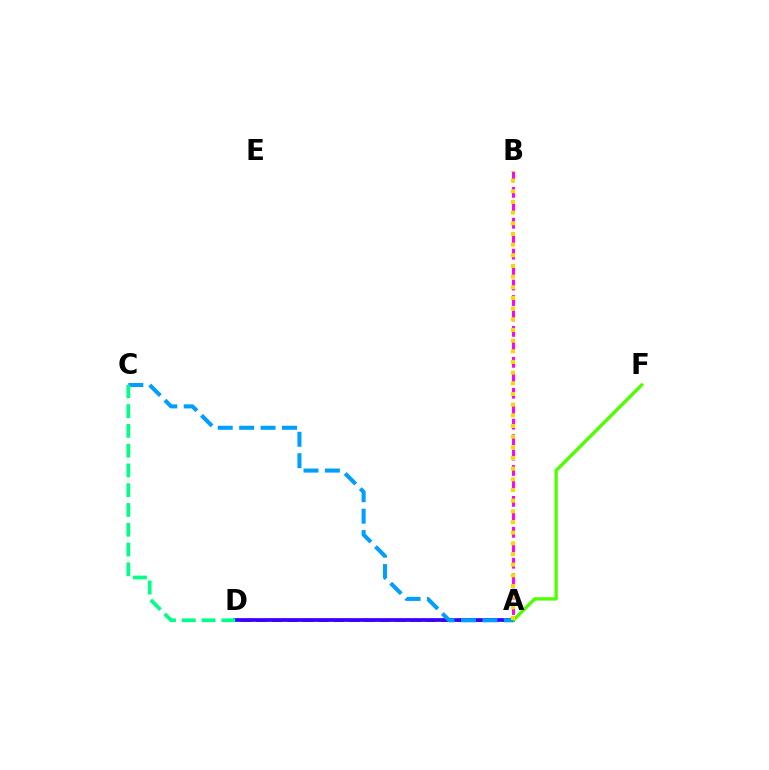{('A', 'D'): [{'color': '#ff0000', 'line_style': 'dashed', 'thickness': 2.09}, {'color': '#3700ff', 'line_style': 'solid', 'thickness': 2.68}], ('A', 'B'): [{'color': '#ff00ed', 'line_style': 'dashed', 'thickness': 2.1}, {'color': '#ffd500', 'line_style': 'dotted', 'thickness': 2.9}], ('A', 'F'): [{'color': '#4fff00', 'line_style': 'solid', 'thickness': 2.41}], ('A', 'C'): [{'color': '#009eff', 'line_style': 'dashed', 'thickness': 2.91}], ('C', 'D'): [{'color': '#00ff86', 'line_style': 'dashed', 'thickness': 2.69}]}